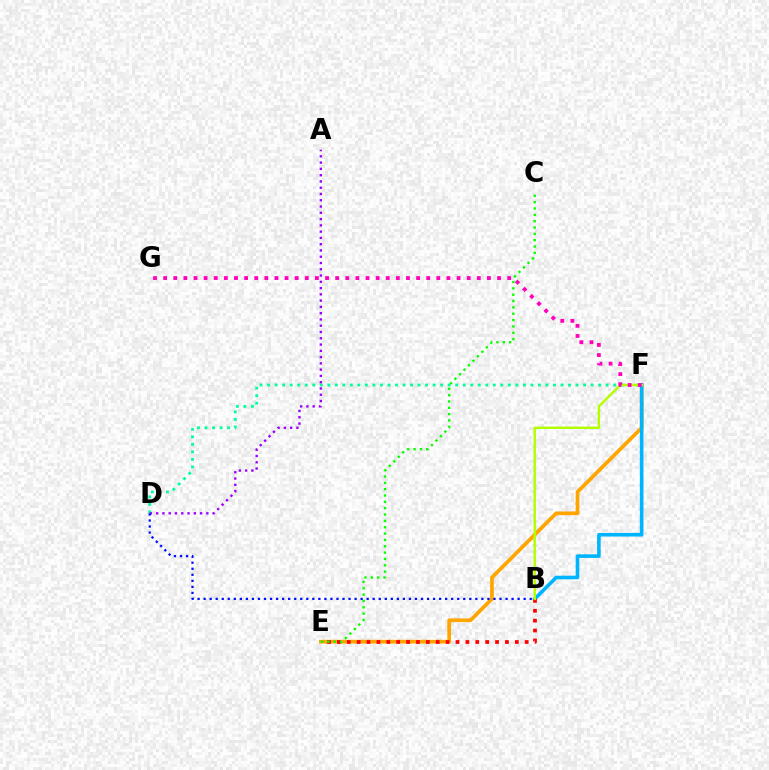{('E', 'F'): [{'color': '#ffa500', 'line_style': 'solid', 'thickness': 2.67}], ('B', 'F'): [{'color': '#00b5ff', 'line_style': 'solid', 'thickness': 2.6}, {'color': '#b3ff00', 'line_style': 'solid', 'thickness': 1.74}], ('B', 'E'): [{'color': '#ff0000', 'line_style': 'dotted', 'thickness': 2.69}], ('D', 'F'): [{'color': '#00ff9d', 'line_style': 'dotted', 'thickness': 2.04}], ('A', 'D'): [{'color': '#9b00ff', 'line_style': 'dotted', 'thickness': 1.7}], ('B', 'D'): [{'color': '#0010ff', 'line_style': 'dotted', 'thickness': 1.64}], ('C', 'E'): [{'color': '#08ff00', 'line_style': 'dotted', 'thickness': 1.72}], ('F', 'G'): [{'color': '#ff00bd', 'line_style': 'dotted', 'thickness': 2.75}]}